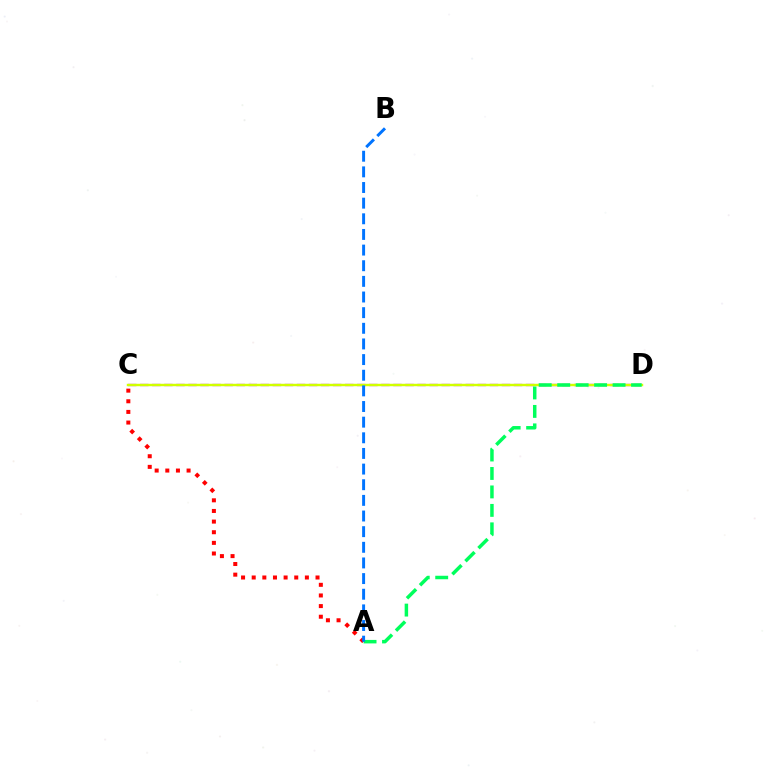{('C', 'D'): [{'color': '#b900ff', 'line_style': 'dashed', 'thickness': 1.64}, {'color': '#d1ff00', 'line_style': 'solid', 'thickness': 1.75}], ('A', 'C'): [{'color': '#ff0000', 'line_style': 'dotted', 'thickness': 2.89}], ('A', 'D'): [{'color': '#00ff5c', 'line_style': 'dashed', 'thickness': 2.51}], ('A', 'B'): [{'color': '#0074ff', 'line_style': 'dashed', 'thickness': 2.13}]}